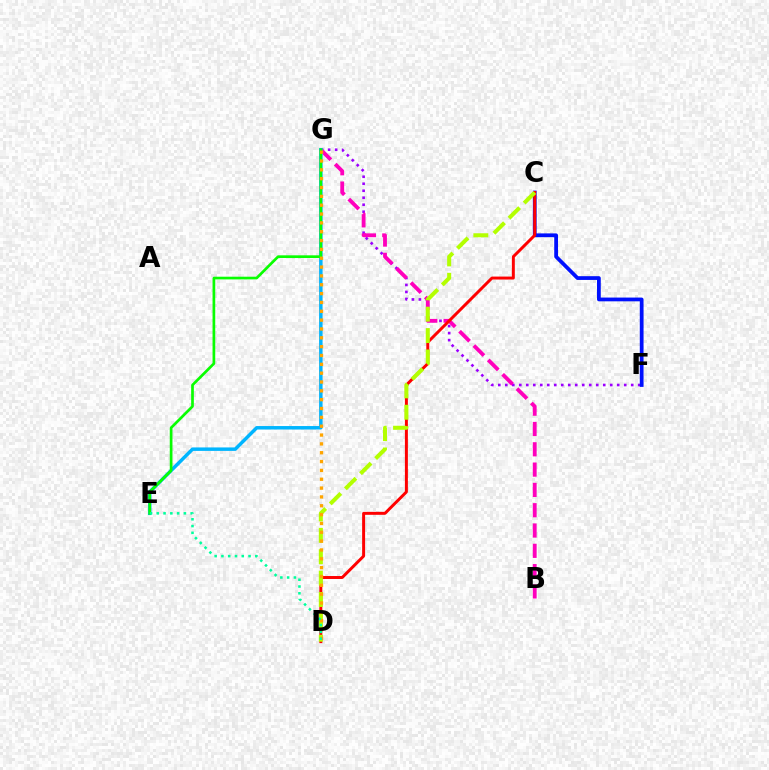{('F', 'G'): [{'color': '#9b00ff', 'line_style': 'dotted', 'thickness': 1.9}], ('B', 'G'): [{'color': '#ff00bd', 'line_style': 'dashed', 'thickness': 2.76}], ('C', 'F'): [{'color': '#0010ff', 'line_style': 'solid', 'thickness': 2.71}], ('C', 'D'): [{'color': '#ff0000', 'line_style': 'solid', 'thickness': 2.13}, {'color': '#b3ff00', 'line_style': 'dashed', 'thickness': 2.9}], ('E', 'G'): [{'color': '#00b5ff', 'line_style': 'solid', 'thickness': 2.5}, {'color': '#08ff00', 'line_style': 'solid', 'thickness': 1.94}], ('D', 'G'): [{'color': '#ffa500', 'line_style': 'dotted', 'thickness': 2.4}], ('D', 'E'): [{'color': '#00ff9d', 'line_style': 'dotted', 'thickness': 1.84}]}